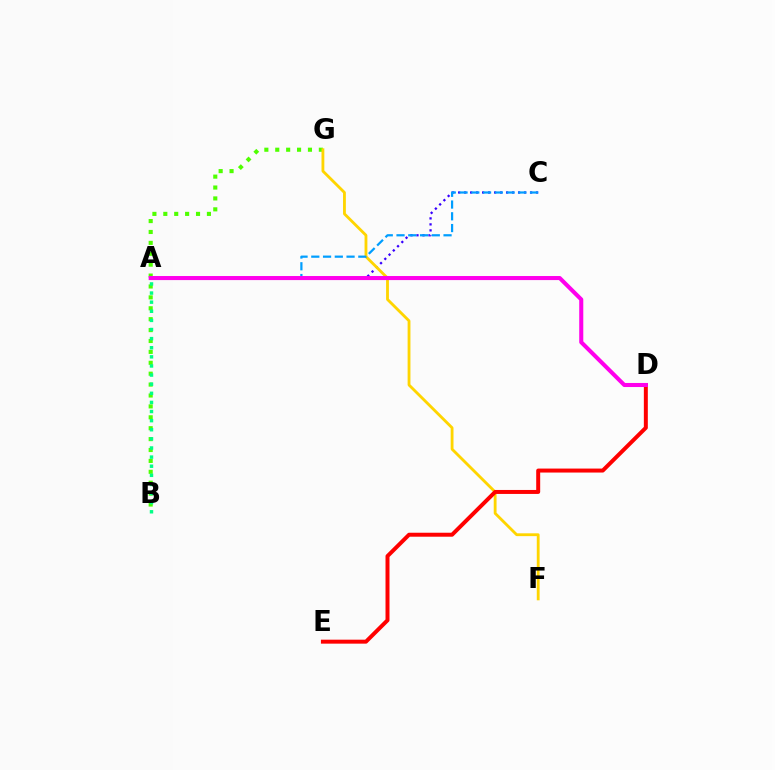{('A', 'C'): [{'color': '#3700ff', 'line_style': 'dotted', 'thickness': 1.63}, {'color': '#009eff', 'line_style': 'dashed', 'thickness': 1.6}], ('B', 'G'): [{'color': '#4fff00', 'line_style': 'dotted', 'thickness': 2.96}], ('A', 'B'): [{'color': '#00ff86', 'line_style': 'dotted', 'thickness': 2.48}], ('F', 'G'): [{'color': '#ffd500', 'line_style': 'solid', 'thickness': 2.03}], ('D', 'E'): [{'color': '#ff0000', 'line_style': 'solid', 'thickness': 2.86}], ('A', 'D'): [{'color': '#ff00ed', 'line_style': 'solid', 'thickness': 2.93}]}